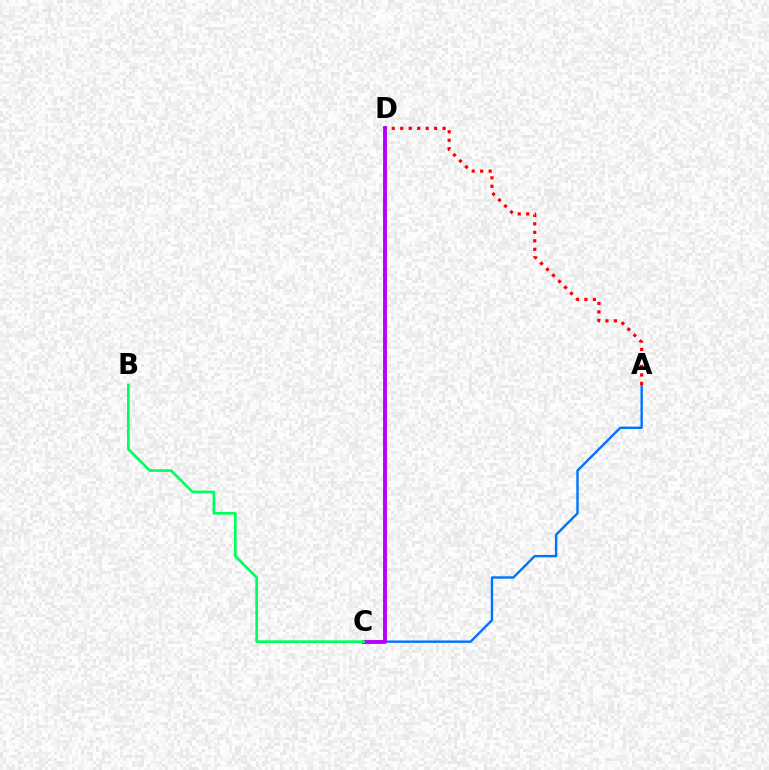{('A', 'C'): [{'color': '#0074ff', 'line_style': 'solid', 'thickness': 1.73}], ('C', 'D'): [{'color': '#d1ff00', 'line_style': 'dashed', 'thickness': 1.65}, {'color': '#b900ff', 'line_style': 'solid', 'thickness': 2.8}], ('B', 'C'): [{'color': '#00ff5c', 'line_style': 'solid', 'thickness': 1.94}], ('A', 'D'): [{'color': '#ff0000', 'line_style': 'dotted', 'thickness': 2.3}]}